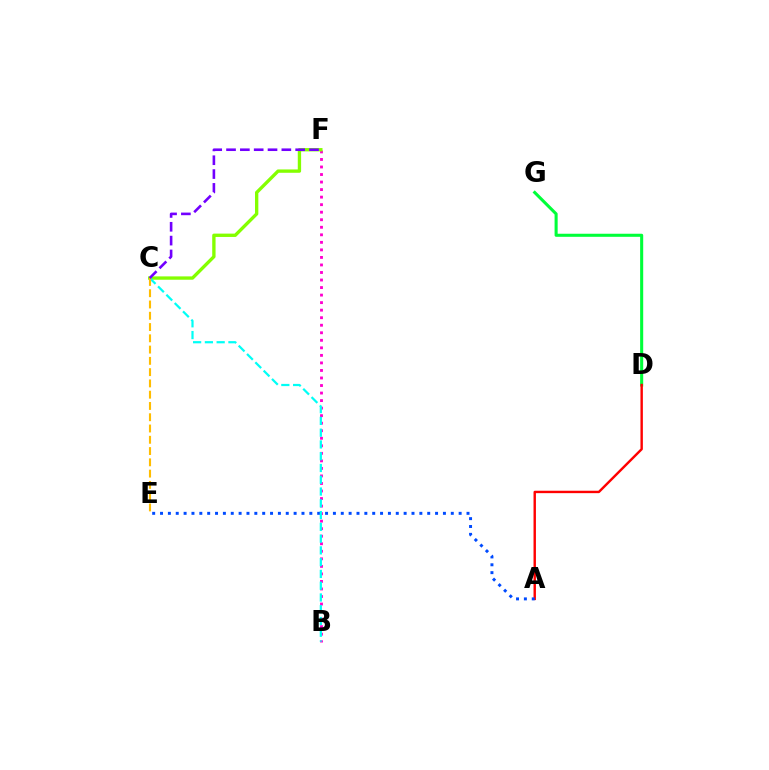{('D', 'G'): [{'color': '#00ff39', 'line_style': 'solid', 'thickness': 2.21}], ('B', 'F'): [{'color': '#ff00cf', 'line_style': 'dotted', 'thickness': 2.05}], ('A', 'D'): [{'color': '#ff0000', 'line_style': 'solid', 'thickness': 1.74}], ('C', 'F'): [{'color': '#84ff00', 'line_style': 'solid', 'thickness': 2.4}, {'color': '#7200ff', 'line_style': 'dashed', 'thickness': 1.88}], ('A', 'E'): [{'color': '#004bff', 'line_style': 'dotted', 'thickness': 2.14}], ('B', 'C'): [{'color': '#00fff6', 'line_style': 'dashed', 'thickness': 1.6}], ('C', 'E'): [{'color': '#ffbd00', 'line_style': 'dashed', 'thickness': 1.53}]}